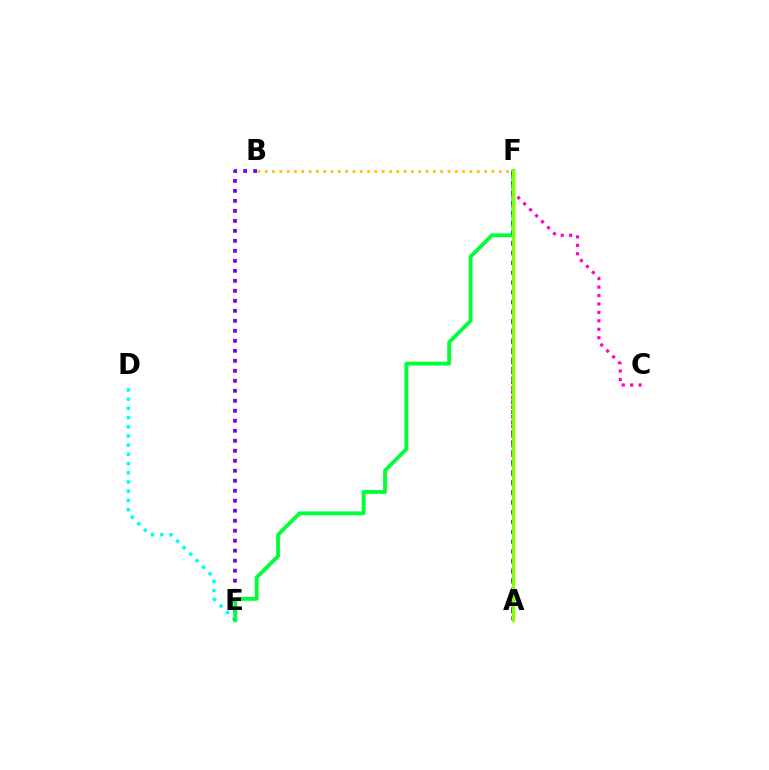{('D', 'E'): [{'color': '#00fff6', 'line_style': 'dotted', 'thickness': 2.5}], ('B', 'E'): [{'color': '#7200ff', 'line_style': 'dotted', 'thickness': 2.72}], ('B', 'F'): [{'color': '#ffbd00', 'line_style': 'dotted', 'thickness': 1.99}], ('A', 'F'): [{'color': '#ff0000', 'line_style': 'dotted', 'thickness': 2.61}, {'color': '#004bff', 'line_style': 'dotted', 'thickness': 2.71}, {'color': '#84ff00', 'line_style': 'solid', 'thickness': 2.37}], ('E', 'F'): [{'color': '#00ff39', 'line_style': 'solid', 'thickness': 2.75}], ('C', 'F'): [{'color': '#ff00cf', 'line_style': 'dotted', 'thickness': 2.29}]}